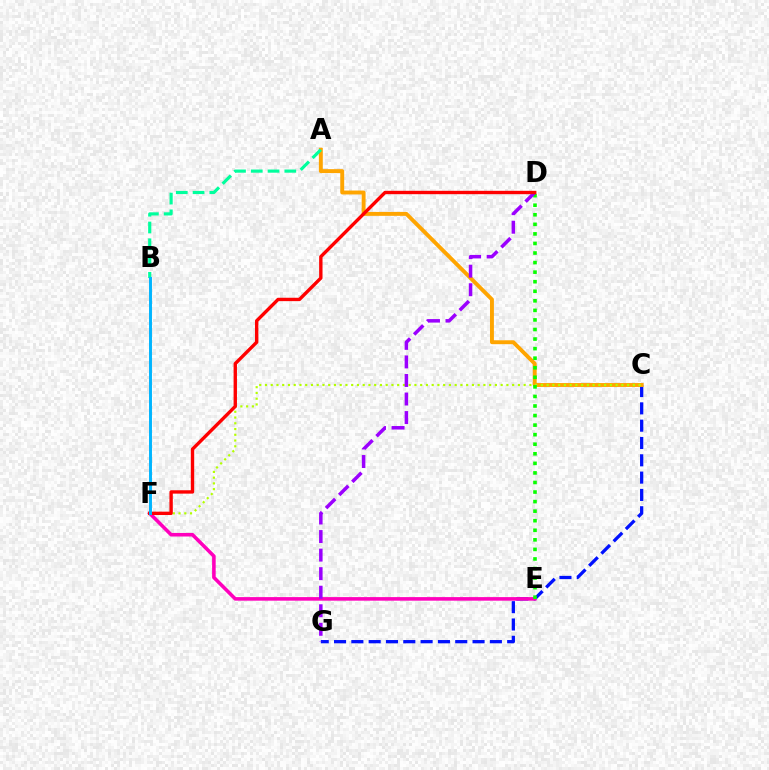{('C', 'G'): [{'color': '#0010ff', 'line_style': 'dashed', 'thickness': 2.35}], ('E', 'F'): [{'color': '#ff00bd', 'line_style': 'solid', 'thickness': 2.57}], ('A', 'C'): [{'color': '#ffa500', 'line_style': 'solid', 'thickness': 2.81}], ('A', 'B'): [{'color': '#00ff9d', 'line_style': 'dashed', 'thickness': 2.28}], ('C', 'F'): [{'color': '#b3ff00', 'line_style': 'dotted', 'thickness': 1.56}], ('D', 'E'): [{'color': '#08ff00', 'line_style': 'dotted', 'thickness': 2.6}], ('D', 'G'): [{'color': '#9b00ff', 'line_style': 'dashed', 'thickness': 2.52}], ('D', 'F'): [{'color': '#ff0000', 'line_style': 'solid', 'thickness': 2.43}], ('B', 'F'): [{'color': '#00b5ff', 'line_style': 'solid', 'thickness': 2.12}]}